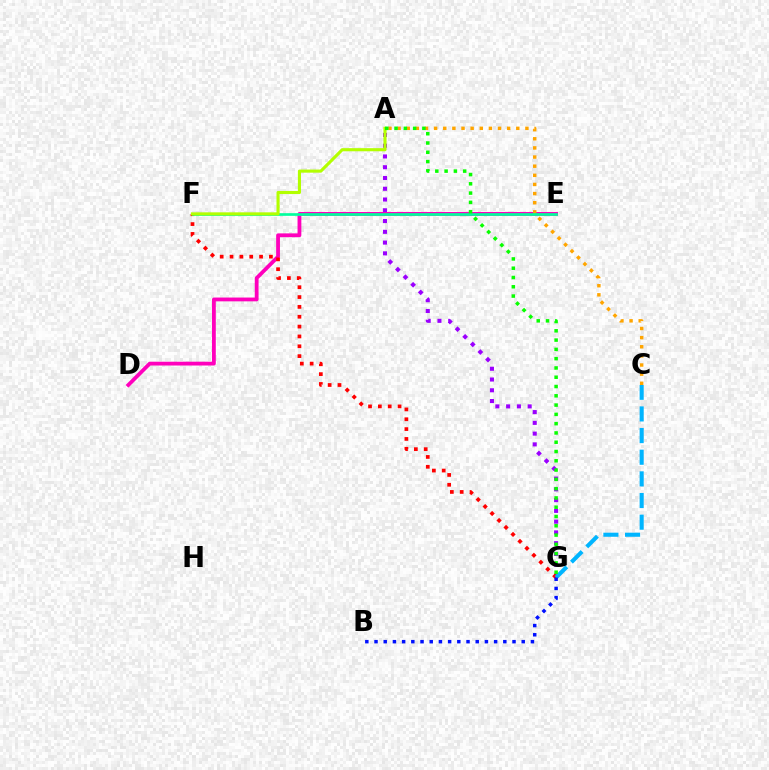{('A', 'G'): [{'color': '#9b00ff', 'line_style': 'dotted', 'thickness': 2.92}, {'color': '#08ff00', 'line_style': 'dotted', 'thickness': 2.52}], ('D', 'E'): [{'color': '#ff00bd', 'line_style': 'solid', 'thickness': 2.74}], ('A', 'C'): [{'color': '#ffa500', 'line_style': 'dotted', 'thickness': 2.48}], ('F', 'G'): [{'color': '#ff0000', 'line_style': 'dotted', 'thickness': 2.68}], ('E', 'F'): [{'color': '#00ff9d', 'line_style': 'solid', 'thickness': 1.93}], ('A', 'F'): [{'color': '#b3ff00', 'line_style': 'solid', 'thickness': 2.24}], ('C', 'G'): [{'color': '#00b5ff', 'line_style': 'dashed', 'thickness': 2.94}], ('B', 'G'): [{'color': '#0010ff', 'line_style': 'dotted', 'thickness': 2.5}]}